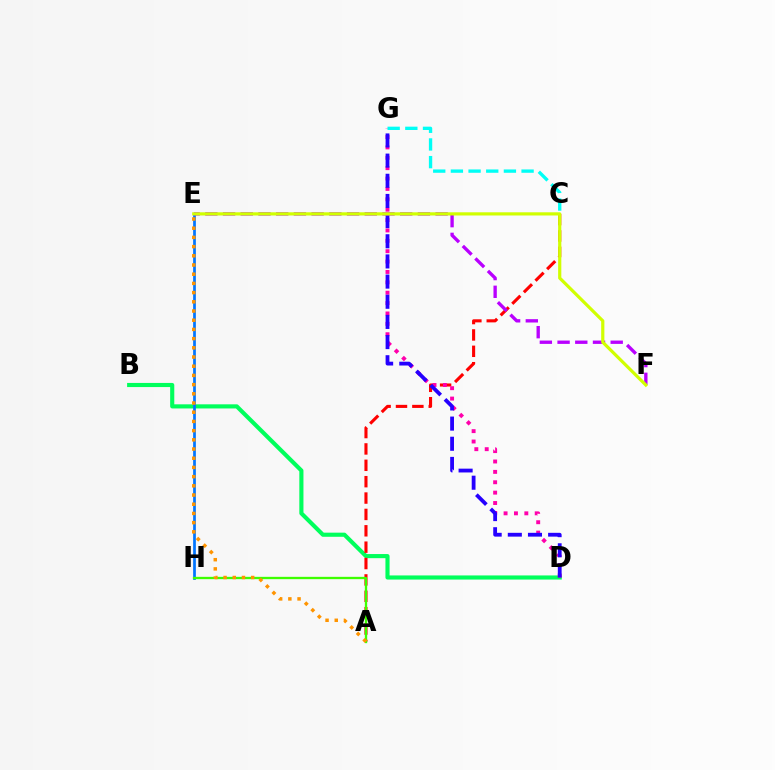{('B', 'D'): [{'color': '#00ff5c', 'line_style': 'solid', 'thickness': 2.97}], ('E', 'H'): [{'color': '#0074ff', 'line_style': 'solid', 'thickness': 1.95}], ('A', 'C'): [{'color': '#ff0000', 'line_style': 'dashed', 'thickness': 2.22}], ('A', 'H'): [{'color': '#3dff00', 'line_style': 'solid', 'thickness': 1.67}], ('D', 'G'): [{'color': '#ff00ac', 'line_style': 'dotted', 'thickness': 2.82}, {'color': '#2500ff', 'line_style': 'dashed', 'thickness': 2.74}], ('C', 'G'): [{'color': '#00fff6', 'line_style': 'dashed', 'thickness': 2.4}], ('E', 'F'): [{'color': '#b900ff', 'line_style': 'dashed', 'thickness': 2.41}, {'color': '#d1ff00', 'line_style': 'solid', 'thickness': 2.3}], ('A', 'E'): [{'color': '#ff9400', 'line_style': 'dotted', 'thickness': 2.5}]}